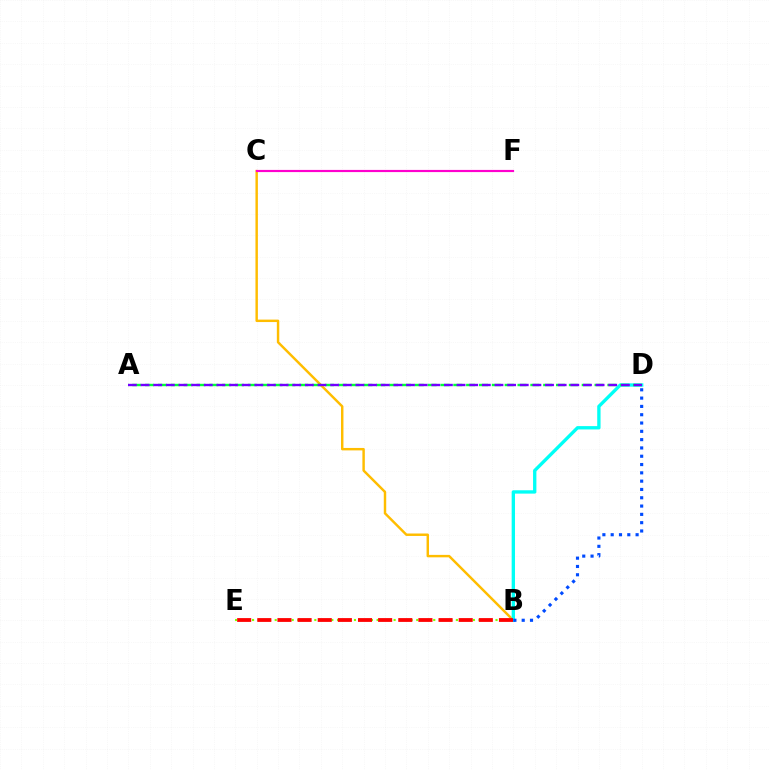{('B', 'C'): [{'color': '#ffbd00', 'line_style': 'solid', 'thickness': 1.76}], ('C', 'F'): [{'color': '#ff00cf', 'line_style': 'solid', 'thickness': 1.56}], ('B', 'E'): [{'color': '#84ff00', 'line_style': 'dotted', 'thickness': 1.54}, {'color': '#ff0000', 'line_style': 'dashed', 'thickness': 2.74}], ('B', 'D'): [{'color': '#00fff6', 'line_style': 'solid', 'thickness': 2.41}, {'color': '#004bff', 'line_style': 'dotted', 'thickness': 2.26}], ('A', 'D'): [{'color': '#00ff39', 'line_style': 'dashed', 'thickness': 1.74}, {'color': '#7200ff', 'line_style': 'dashed', 'thickness': 1.72}]}